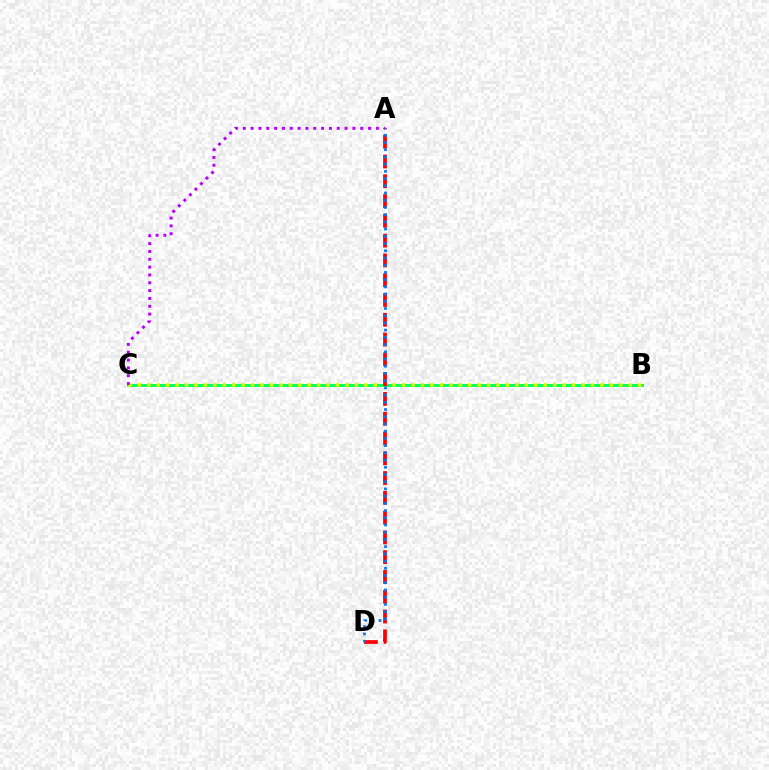{('B', 'C'): [{'color': '#00ff5c', 'line_style': 'solid', 'thickness': 2.09}, {'color': '#d1ff00', 'line_style': 'dotted', 'thickness': 2.57}], ('A', 'C'): [{'color': '#b900ff', 'line_style': 'dotted', 'thickness': 2.13}], ('A', 'D'): [{'color': '#ff0000', 'line_style': 'dashed', 'thickness': 2.69}, {'color': '#0074ff', 'line_style': 'dotted', 'thickness': 1.96}]}